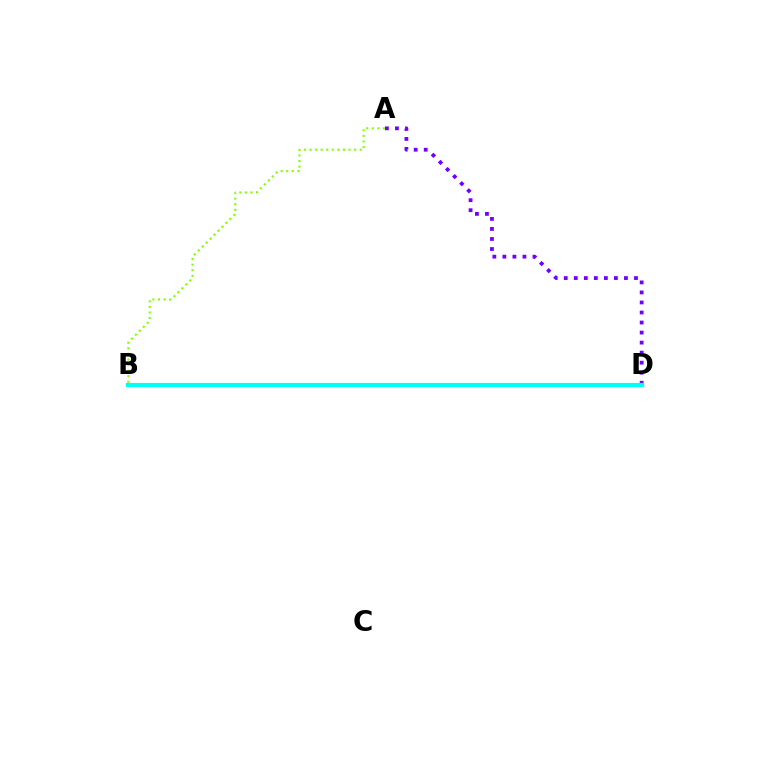{('A', 'B'): [{'color': '#84ff00', 'line_style': 'dotted', 'thickness': 1.52}], ('A', 'D'): [{'color': '#7200ff', 'line_style': 'dotted', 'thickness': 2.73}], ('B', 'D'): [{'color': '#ff0000', 'line_style': 'dashed', 'thickness': 1.56}, {'color': '#00fff6', 'line_style': 'solid', 'thickness': 2.99}]}